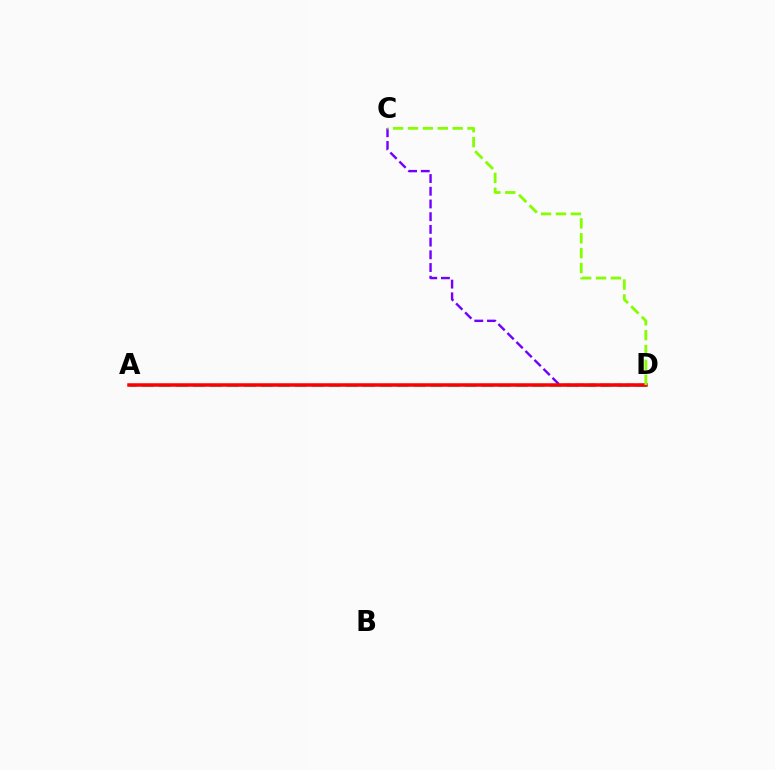{('A', 'D'): [{'color': '#00fff6', 'line_style': 'dashed', 'thickness': 2.31}, {'color': '#ff0000', 'line_style': 'solid', 'thickness': 2.52}], ('C', 'D'): [{'color': '#7200ff', 'line_style': 'dashed', 'thickness': 1.73}, {'color': '#84ff00', 'line_style': 'dashed', 'thickness': 2.02}]}